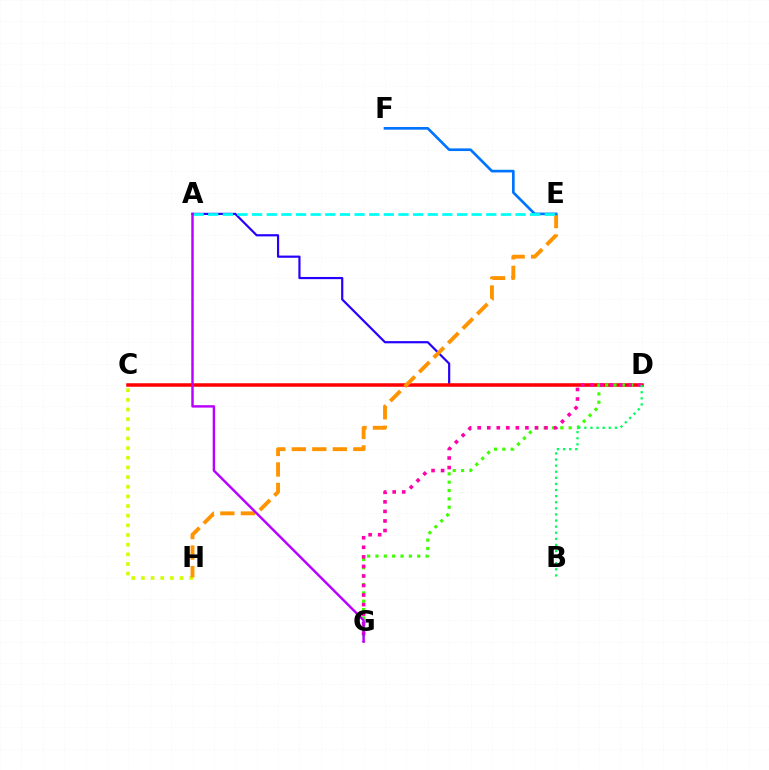{('A', 'D'): [{'color': '#2500ff', 'line_style': 'solid', 'thickness': 1.57}], ('C', 'D'): [{'color': '#ff0000', 'line_style': 'solid', 'thickness': 2.52}], ('D', 'G'): [{'color': '#3dff00', 'line_style': 'dotted', 'thickness': 2.27}, {'color': '#ff00ac', 'line_style': 'dotted', 'thickness': 2.59}], ('C', 'H'): [{'color': '#d1ff00', 'line_style': 'dotted', 'thickness': 2.62}], ('E', 'H'): [{'color': '#ff9400', 'line_style': 'dashed', 'thickness': 2.79}], ('E', 'F'): [{'color': '#0074ff', 'line_style': 'solid', 'thickness': 1.92}], ('A', 'E'): [{'color': '#00fff6', 'line_style': 'dashed', 'thickness': 1.99}], ('B', 'D'): [{'color': '#00ff5c', 'line_style': 'dotted', 'thickness': 1.66}], ('A', 'G'): [{'color': '#b900ff', 'line_style': 'solid', 'thickness': 1.75}]}